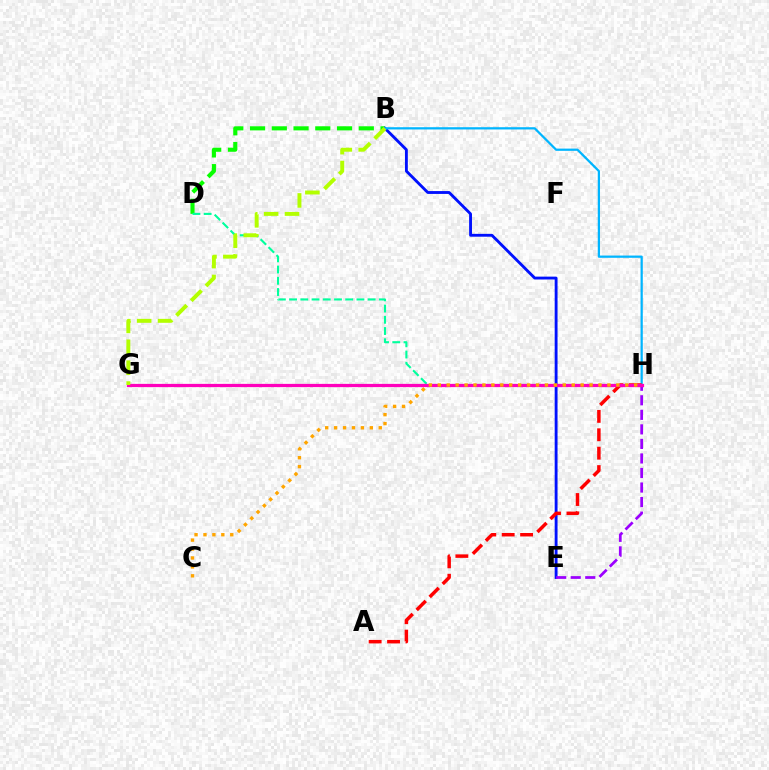{('B', 'D'): [{'color': '#08ff00', 'line_style': 'dashed', 'thickness': 2.95}], ('B', 'E'): [{'color': '#0010ff', 'line_style': 'solid', 'thickness': 2.06}], ('D', 'H'): [{'color': '#00ff9d', 'line_style': 'dashed', 'thickness': 1.53}], ('B', 'H'): [{'color': '#00b5ff', 'line_style': 'solid', 'thickness': 1.62}], ('E', 'H'): [{'color': '#9b00ff', 'line_style': 'dashed', 'thickness': 1.98}], ('A', 'H'): [{'color': '#ff0000', 'line_style': 'dashed', 'thickness': 2.5}], ('G', 'H'): [{'color': '#ff00bd', 'line_style': 'solid', 'thickness': 2.34}], ('B', 'G'): [{'color': '#b3ff00', 'line_style': 'dashed', 'thickness': 2.84}], ('C', 'H'): [{'color': '#ffa500', 'line_style': 'dotted', 'thickness': 2.43}]}